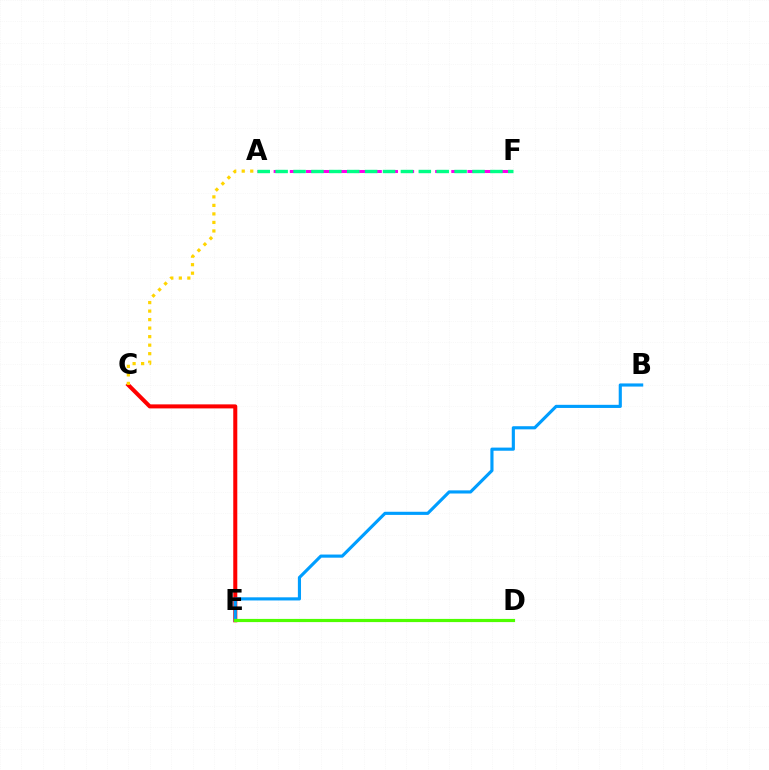{('D', 'E'): [{'color': '#3700ff', 'line_style': 'dashed', 'thickness': 2.17}, {'color': '#4fff00', 'line_style': 'solid', 'thickness': 2.28}], ('C', 'E'): [{'color': '#ff0000', 'line_style': 'solid', 'thickness': 2.9}], ('A', 'F'): [{'color': '#ff00ed', 'line_style': 'dashed', 'thickness': 2.19}, {'color': '#00ff86', 'line_style': 'dashed', 'thickness': 2.43}], ('B', 'E'): [{'color': '#009eff', 'line_style': 'solid', 'thickness': 2.26}], ('A', 'C'): [{'color': '#ffd500', 'line_style': 'dotted', 'thickness': 2.31}]}